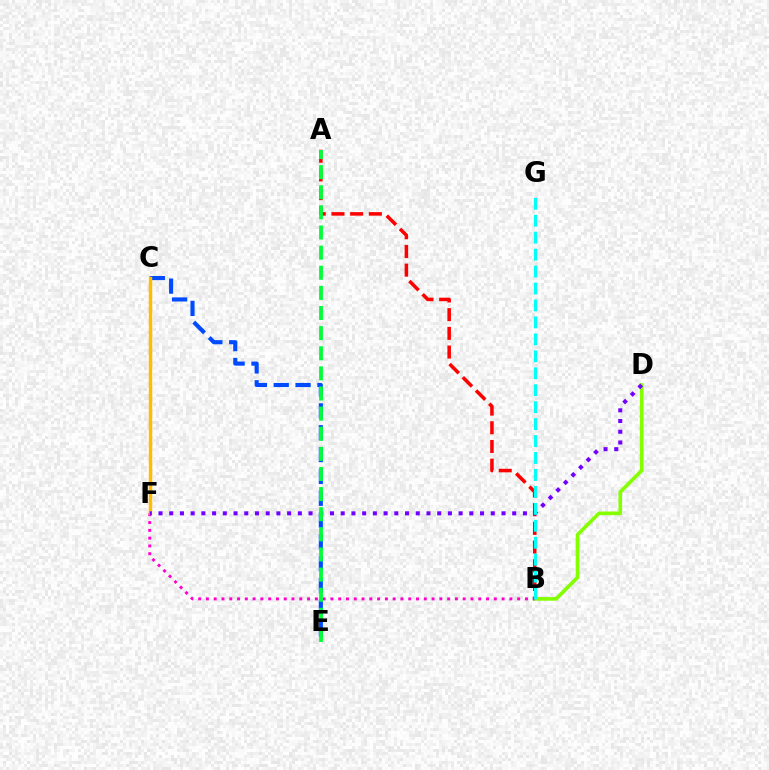{('B', 'D'): [{'color': '#84ff00', 'line_style': 'solid', 'thickness': 2.62}], ('C', 'E'): [{'color': '#004bff', 'line_style': 'dashed', 'thickness': 2.97}], ('A', 'B'): [{'color': '#ff0000', 'line_style': 'dashed', 'thickness': 2.54}], ('B', 'F'): [{'color': '#ff00cf', 'line_style': 'dotted', 'thickness': 2.11}], ('C', 'F'): [{'color': '#ffbd00', 'line_style': 'solid', 'thickness': 2.48}], ('D', 'F'): [{'color': '#7200ff', 'line_style': 'dotted', 'thickness': 2.91}], ('B', 'G'): [{'color': '#00fff6', 'line_style': 'dashed', 'thickness': 2.3}], ('A', 'E'): [{'color': '#00ff39', 'line_style': 'dashed', 'thickness': 2.73}]}